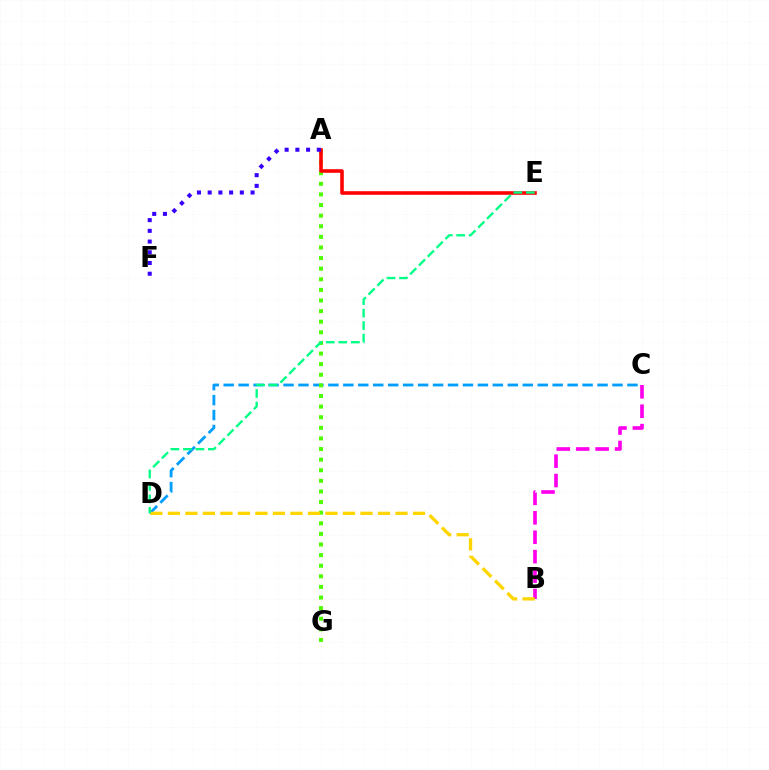{('C', 'D'): [{'color': '#009eff', 'line_style': 'dashed', 'thickness': 2.03}], ('B', 'C'): [{'color': '#ff00ed', 'line_style': 'dashed', 'thickness': 2.64}], ('A', 'G'): [{'color': '#4fff00', 'line_style': 'dotted', 'thickness': 2.88}], ('B', 'D'): [{'color': '#ffd500', 'line_style': 'dashed', 'thickness': 2.38}], ('A', 'E'): [{'color': '#ff0000', 'line_style': 'solid', 'thickness': 2.58}], ('A', 'F'): [{'color': '#3700ff', 'line_style': 'dotted', 'thickness': 2.91}], ('D', 'E'): [{'color': '#00ff86', 'line_style': 'dashed', 'thickness': 1.7}]}